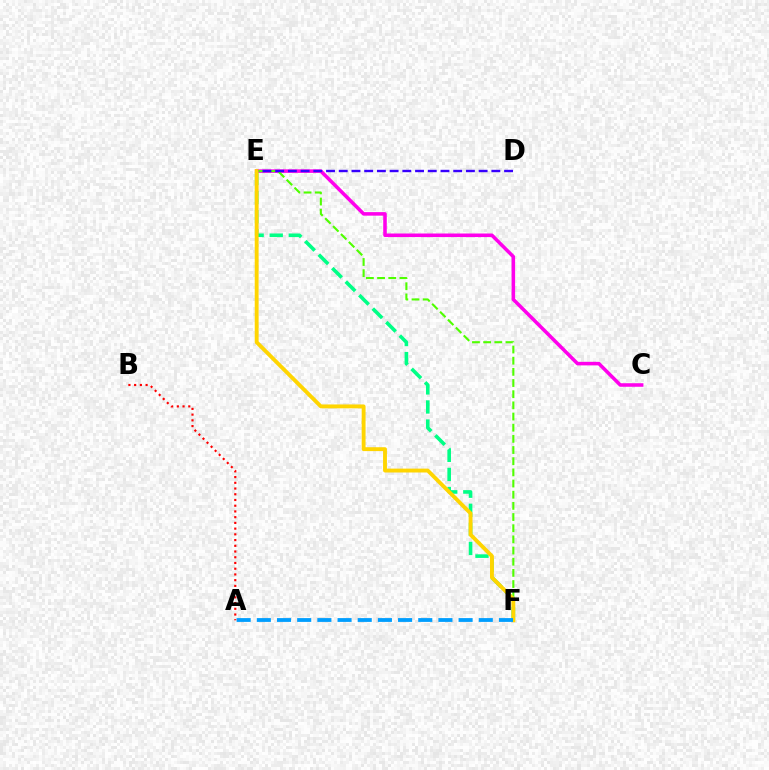{('C', 'E'): [{'color': '#ff00ed', 'line_style': 'solid', 'thickness': 2.55}], ('E', 'F'): [{'color': '#4fff00', 'line_style': 'dashed', 'thickness': 1.52}, {'color': '#00ff86', 'line_style': 'dashed', 'thickness': 2.59}, {'color': '#ffd500', 'line_style': 'solid', 'thickness': 2.79}], ('A', 'B'): [{'color': '#ff0000', 'line_style': 'dotted', 'thickness': 1.56}], ('D', 'E'): [{'color': '#3700ff', 'line_style': 'dashed', 'thickness': 1.73}], ('A', 'F'): [{'color': '#009eff', 'line_style': 'dashed', 'thickness': 2.74}]}